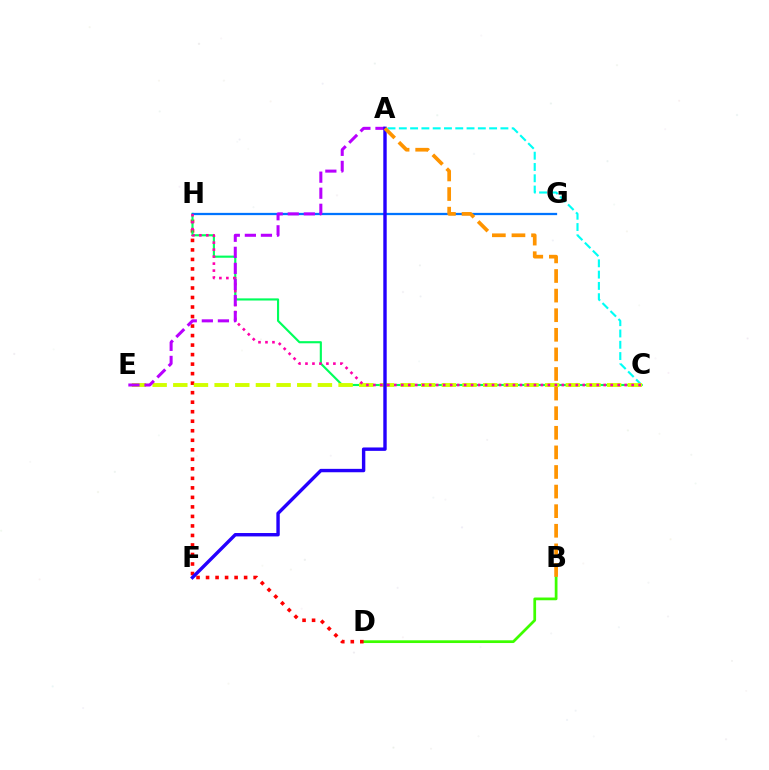{('B', 'D'): [{'color': '#3dff00', 'line_style': 'solid', 'thickness': 1.97}], ('D', 'H'): [{'color': '#ff0000', 'line_style': 'dotted', 'thickness': 2.59}], ('C', 'H'): [{'color': '#00ff5c', 'line_style': 'solid', 'thickness': 1.54}, {'color': '#ff00ac', 'line_style': 'dotted', 'thickness': 1.9}], ('A', 'C'): [{'color': '#00fff6', 'line_style': 'dashed', 'thickness': 1.53}], ('G', 'H'): [{'color': '#0074ff', 'line_style': 'solid', 'thickness': 1.63}], ('C', 'E'): [{'color': '#d1ff00', 'line_style': 'dashed', 'thickness': 2.81}], ('A', 'E'): [{'color': '#b900ff', 'line_style': 'dashed', 'thickness': 2.18}], ('A', 'F'): [{'color': '#2500ff', 'line_style': 'solid', 'thickness': 2.45}], ('A', 'B'): [{'color': '#ff9400', 'line_style': 'dashed', 'thickness': 2.66}]}